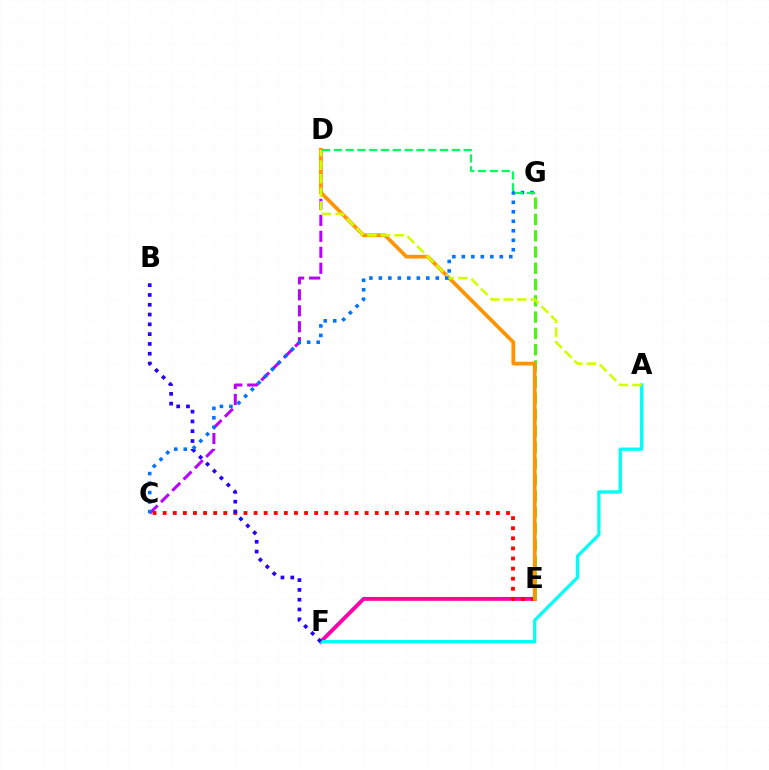{('E', 'F'): [{'color': '#ff00ac', 'line_style': 'solid', 'thickness': 2.79}], ('C', 'D'): [{'color': '#b900ff', 'line_style': 'dashed', 'thickness': 2.17}], ('A', 'F'): [{'color': '#00fff6', 'line_style': 'solid', 'thickness': 2.37}], ('C', 'E'): [{'color': '#ff0000', 'line_style': 'dotted', 'thickness': 2.74}], ('E', 'G'): [{'color': '#3dff00', 'line_style': 'dashed', 'thickness': 2.21}], ('D', 'E'): [{'color': '#ff9400', 'line_style': 'solid', 'thickness': 2.68}], ('A', 'D'): [{'color': '#d1ff00', 'line_style': 'dashed', 'thickness': 1.85}], ('B', 'F'): [{'color': '#2500ff', 'line_style': 'dotted', 'thickness': 2.66}], ('C', 'G'): [{'color': '#0074ff', 'line_style': 'dotted', 'thickness': 2.58}], ('D', 'G'): [{'color': '#00ff5c', 'line_style': 'dashed', 'thickness': 1.6}]}